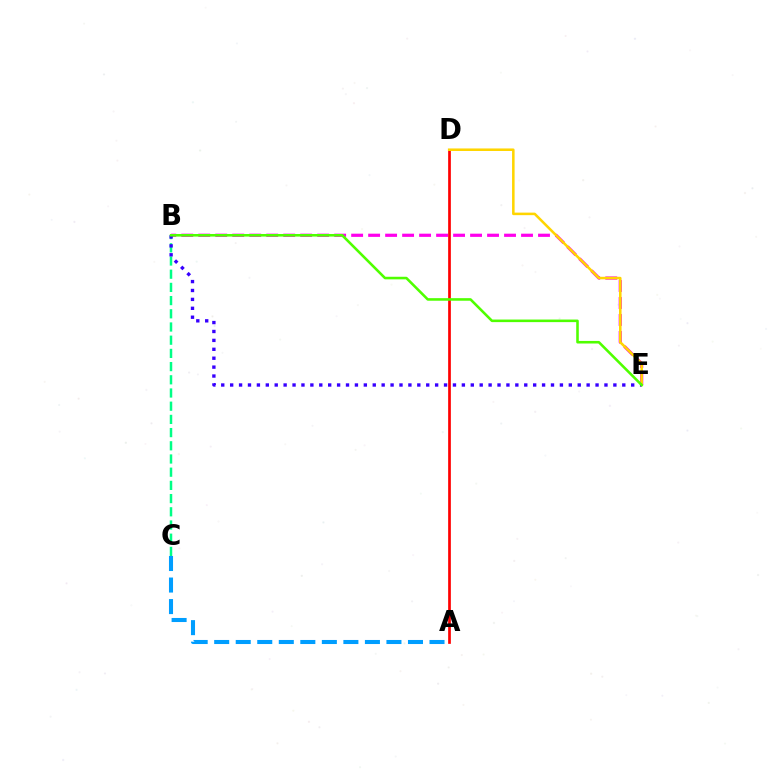{('B', 'C'): [{'color': '#00ff86', 'line_style': 'dashed', 'thickness': 1.79}], ('A', 'D'): [{'color': '#ff0000', 'line_style': 'solid', 'thickness': 1.95}], ('B', 'E'): [{'color': '#ff00ed', 'line_style': 'dashed', 'thickness': 2.31}, {'color': '#3700ff', 'line_style': 'dotted', 'thickness': 2.42}, {'color': '#4fff00', 'line_style': 'solid', 'thickness': 1.86}], ('D', 'E'): [{'color': '#ffd500', 'line_style': 'solid', 'thickness': 1.83}], ('A', 'C'): [{'color': '#009eff', 'line_style': 'dashed', 'thickness': 2.92}]}